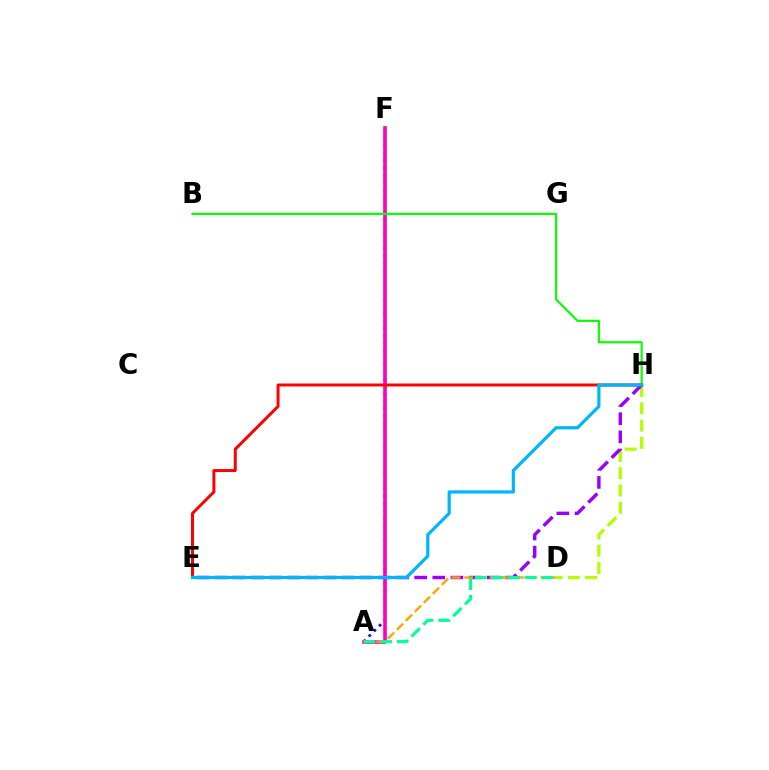{('A', 'F'): [{'color': '#0010ff', 'line_style': 'dotted', 'thickness': 1.98}, {'color': '#ff00bd', 'line_style': 'solid', 'thickness': 2.6}], ('B', 'H'): [{'color': '#08ff00', 'line_style': 'solid', 'thickness': 1.56}], ('E', 'H'): [{'color': '#ff0000', 'line_style': 'solid', 'thickness': 2.13}, {'color': '#9b00ff', 'line_style': 'dashed', 'thickness': 2.46}, {'color': '#00b5ff', 'line_style': 'solid', 'thickness': 2.3}], ('D', 'H'): [{'color': '#b3ff00', 'line_style': 'dashed', 'thickness': 2.35}], ('A', 'D'): [{'color': '#ffa500', 'line_style': 'dashed', 'thickness': 1.73}, {'color': '#00ff9d', 'line_style': 'dashed', 'thickness': 2.27}]}